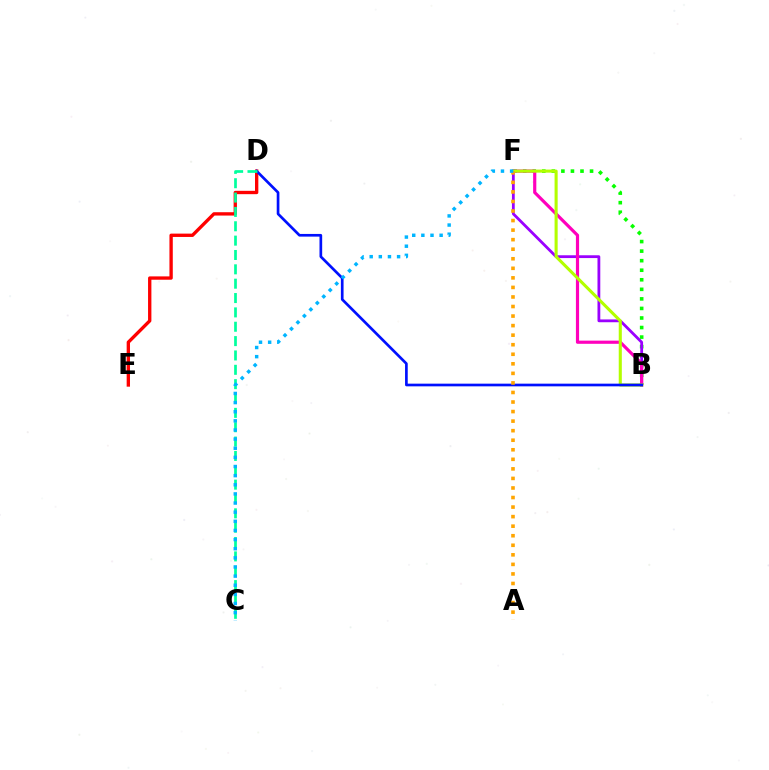{('D', 'E'): [{'color': '#ff0000', 'line_style': 'solid', 'thickness': 2.41}], ('B', 'F'): [{'color': '#08ff00', 'line_style': 'dotted', 'thickness': 2.6}, {'color': '#9b00ff', 'line_style': 'solid', 'thickness': 2.02}, {'color': '#ff00bd', 'line_style': 'solid', 'thickness': 2.28}, {'color': '#b3ff00', 'line_style': 'solid', 'thickness': 2.22}], ('B', 'D'): [{'color': '#0010ff', 'line_style': 'solid', 'thickness': 1.93}], ('C', 'D'): [{'color': '#00ff9d', 'line_style': 'dashed', 'thickness': 1.95}], ('A', 'F'): [{'color': '#ffa500', 'line_style': 'dotted', 'thickness': 2.59}], ('C', 'F'): [{'color': '#00b5ff', 'line_style': 'dotted', 'thickness': 2.48}]}